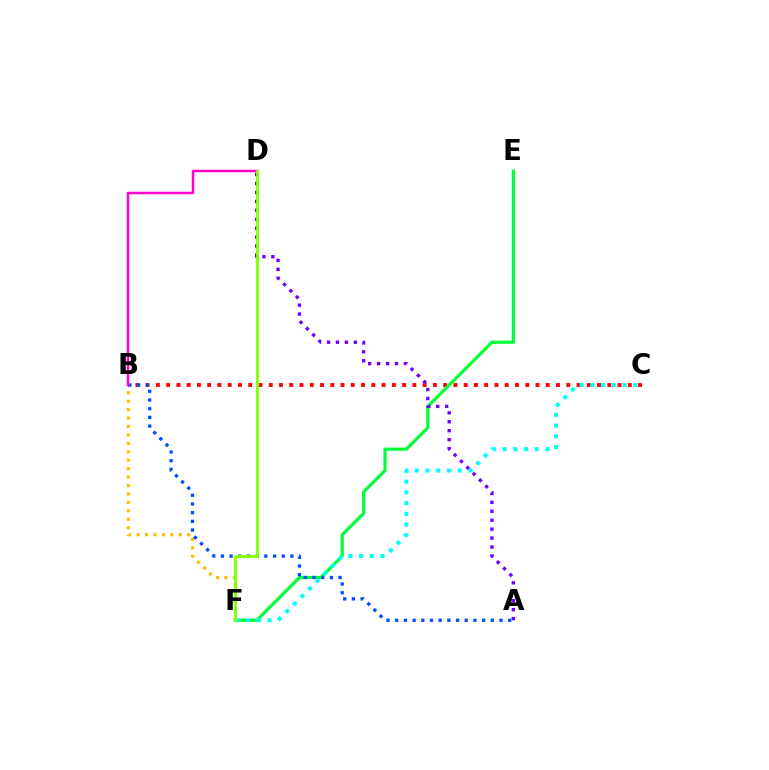{('B', 'C'): [{'color': '#ff0000', 'line_style': 'dotted', 'thickness': 2.79}], ('E', 'F'): [{'color': '#00ff39', 'line_style': 'solid', 'thickness': 2.29}], ('B', 'F'): [{'color': '#ffbd00', 'line_style': 'dotted', 'thickness': 2.29}], ('A', 'B'): [{'color': '#004bff', 'line_style': 'dotted', 'thickness': 2.36}], ('B', 'D'): [{'color': '#ff00cf', 'line_style': 'solid', 'thickness': 1.78}], ('C', 'F'): [{'color': '#00fff6', 'line_style': 'dotted', 'thickness': 2.92}], ('A', 'D'): [{'color': '#7200ff', 'line_style': 'dotted', 'thickness': 2.43}], ('D', 'F'): [{'color': '#84ff00', 'line_style': 'solid', 'thickness': 2.01}]}